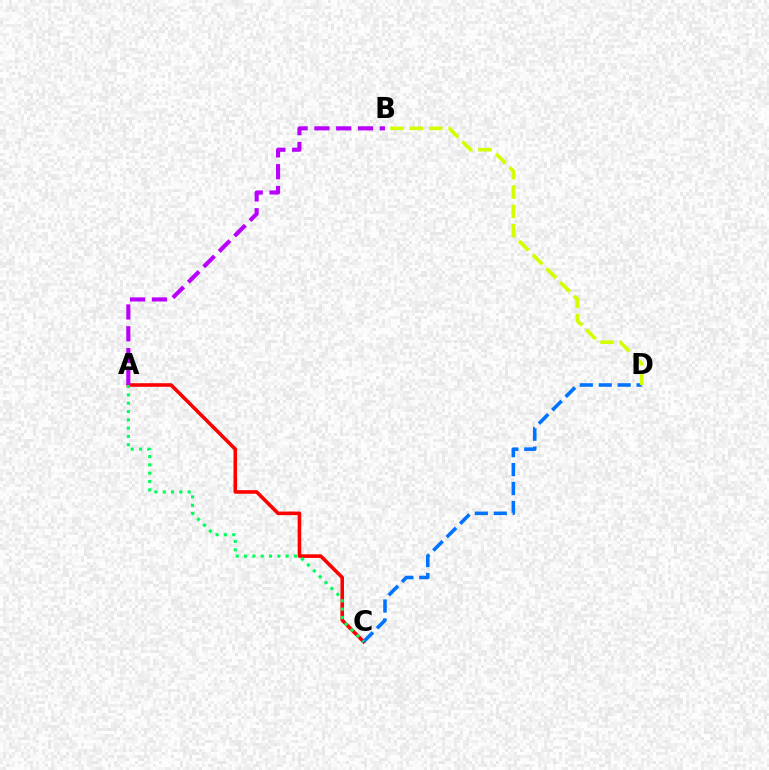{('A', 'C'): [{'color': '#ff0000', 'line_style': 'solid', 'thickness': 2.58}, {'color': '#00ff5c', 'line_style': 'dotted', 'thickness': 2.26}], ('A', 'B'): [{'color': '#b900ff', 'line_style': 'dashed', 'thickness': 2.96}], ('C', 'D'): [{'color': '#0074ff', 'line_style': 'dashed', 'thickness': 2.57}], ('B', 'D'): [{'color': '#d1ff00', 'line_style': 'dashed', 'thickness': 2.63}]}